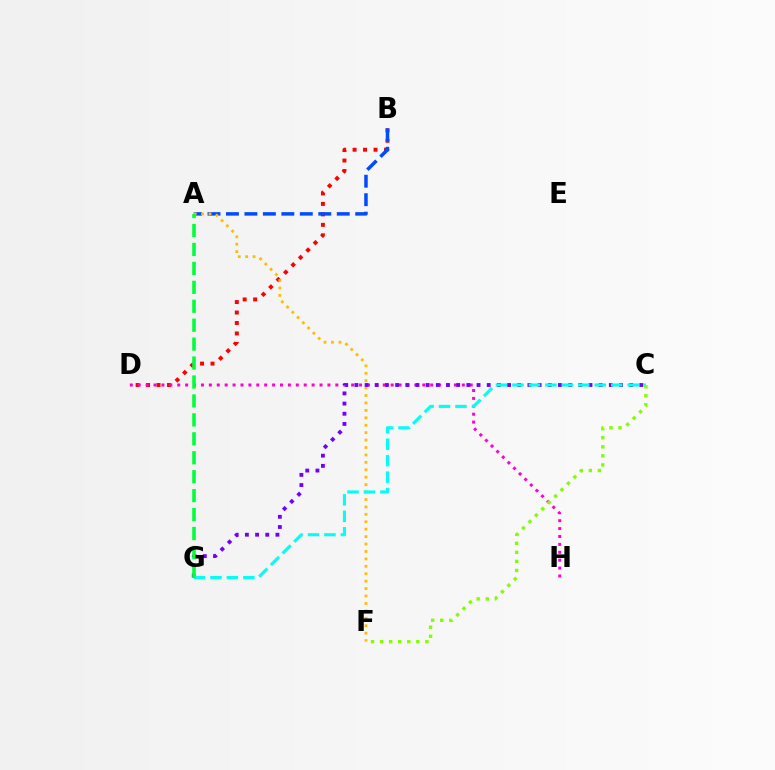{('B', 'D'): [{'color': '#ff0000', 'line_style': 'dotted', 'thickness': 2.84}], ('D', 'H'): [{'color': '#ff00cf', 'line_style': 'dotted', 'thickness': 2.15}], ('A', 'B'): [{'color': '#004bff', 'line_style': 'dashed', 'thickness': 2.51}], ('A', 'F'): [{'color': '#ffbd00', 'line_style': 'dotted', 'thickness': 2.02}], ('C', 'G'): [{'color': '#7200ff', 'line_style': 'dotted', 'thickness': 2.77}, {'color': '#00fff6', 'line_style': 'dashed', 'thickness': 2.24}], ('C', 'F'): [{'color': '#84ff00', 'line_style': 'dotted', 'thickness': 2.46}], ('A', 'G'): [{'color': '#00ff39', 'line_style': 'dashed', 'thickness': 2.57}]}